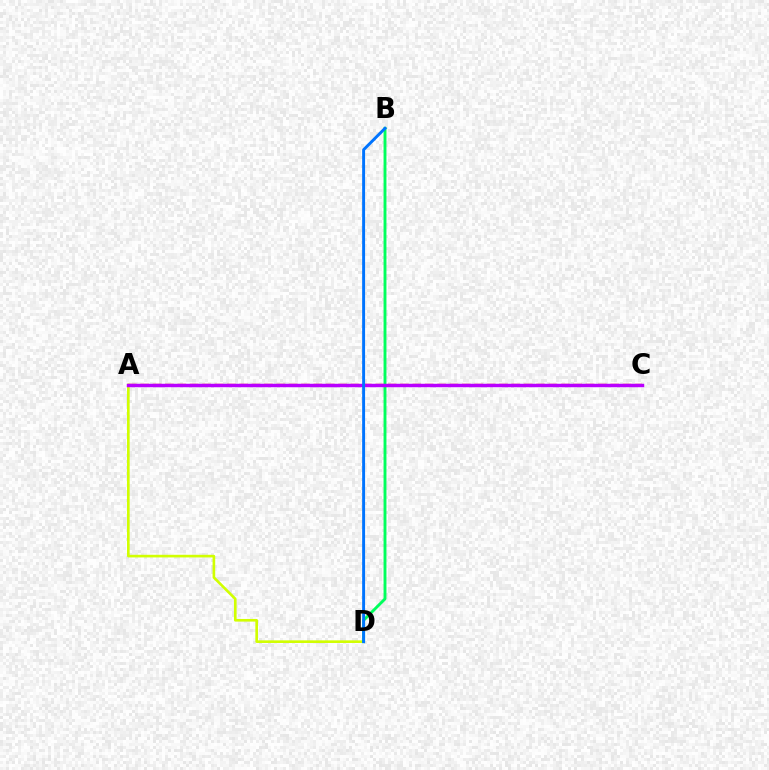{('A', 'C'): [{'color': '#ff0000', 'line_style': 'dashed', 'thickness': 1.68}, {'color': '#b900ff', 'line_style': 'solid', 'thickness': 2.48}], ('A', 'D'): [{'color': '#d1ff00', 'line_style': 'solid', 'thickness': 1.9}], ('B', 'D'): [{'color': '#00ff5c', 'line_style': 'solid', 'thickness': 2.08}, {'color': '#0074ff', 'line_style': 'solid', 'thickness': 2.11}]}